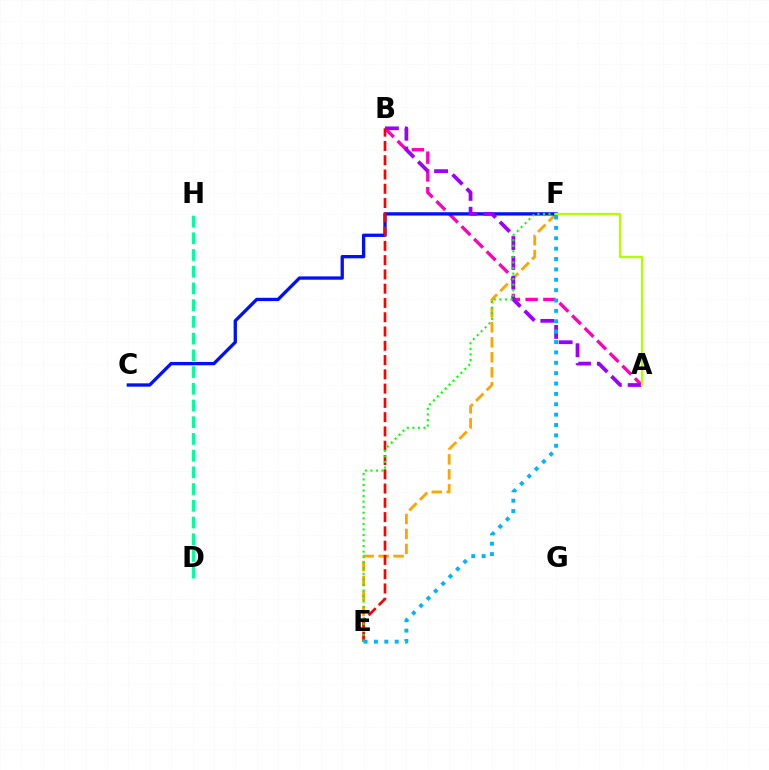{('E', 'F'): [{'color': '#ffa500', 'line_style': 'dashed', 'thickness': 2.03}, {'color': '#08ff00', 'line_style': 'dotted', 'thickness': 1.51}, {'color': '#00b5ff', 'line_style': 'dotted', 'thickness': 2.82}], ('A', 'B'): [{'color': '#ff00bd', 'line_style': 'dashed', 'thickness': 2.41}, {'color': '#9b00ff', 'line_style': 'dashed', 'thickness': 2.7}], ('D', 'H'): [{'color': '#00ff9d', 'line_style': 'dashed', 'thickness': 2.27}], ('C', 'F'): [{'color': '#0010ff', 'line_style': 'solid', 'thickness': 2.39}], ('B', 'E'): [{'color': '#ff0000', 'line_style': 'dashed', 'thickness': 1.94}], ('A', 'F'): [{'color': '#b3ff00', 'line_style': 'solid', 'thickness': 1.66}]}